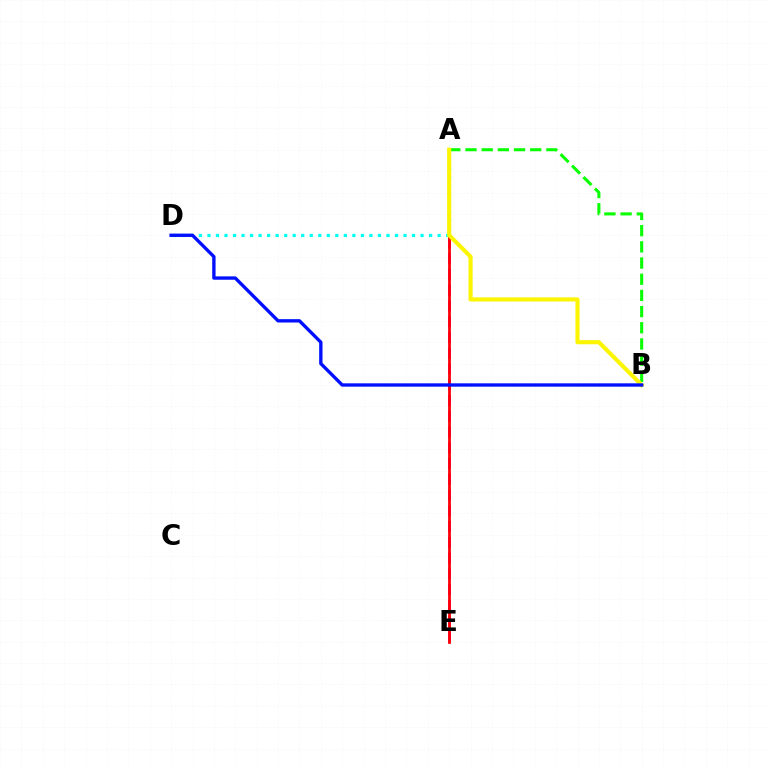{('A', 'E'): [{'color': '#ee00ff', 'line_style': 'dashed', 'thickness': 2.14}, {'color': '#ff0000', 'line_style': 'solid', 'thickness': 1.99}], ('A', 'B'): [{'color': '#08ff00', 'line_style': 'dashed', 'thickness': 2.2}, {'color': '#fcf500', 'line_style': 'solid', 'thickness': 2.96}], ('A', 'D'): [{'color': '#00fff6', 'line_style': 'dotted', 'thickness': 2.32}], ('B', 'D'): [{'color': '#0010ff', 'line_style': 'solid', 'thickness': 2.41}]}